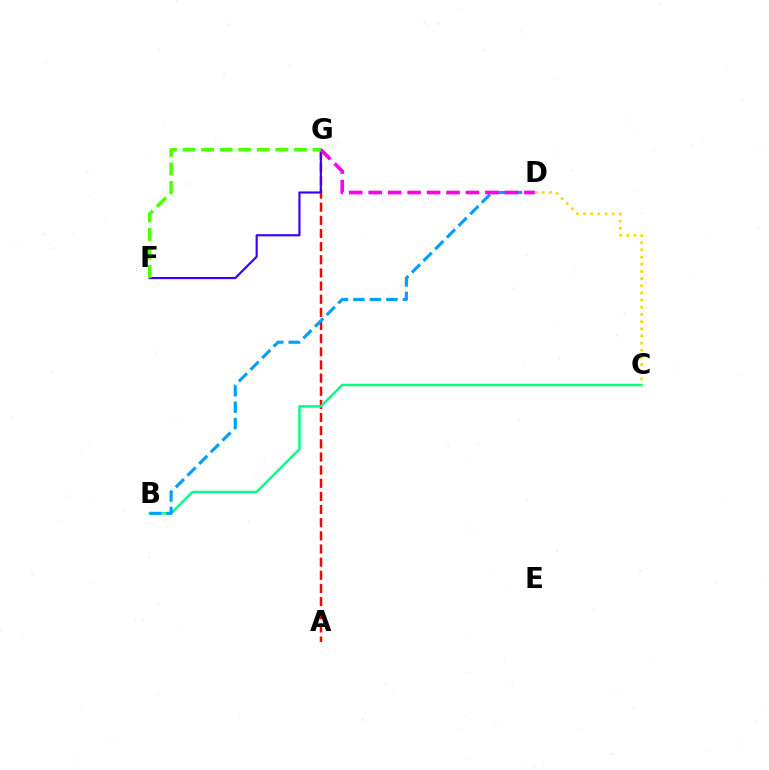{('A', 'G'): [{'color': '#ff0000', 'line_style': 'dashed', 'thickness': 1.79}], ('B', 'C'): [{'color': '#00ff86', 'line_style': 'solid', 'thickness': 1.77}], ('C', 'D'): [{'color': '#ffd500', 'line_style': 'dotted', 'thickness': 1.95}], ('B', 'D'): [{'color': '#009eff', 'line_style': 'dashed', 'thickness': 2.24}], ('F', 'G'): [{'color': '#3700ff', 'line_style': 'solid', 'thickness': 1.56}, {'color': '#4fff00', 'line_style': 'dashed', 'thickness': 2.52}], ('D', 'G'): [{'color': '#ff00ed', 'line_style': 'dashed', 'thickness': 2.64}]}